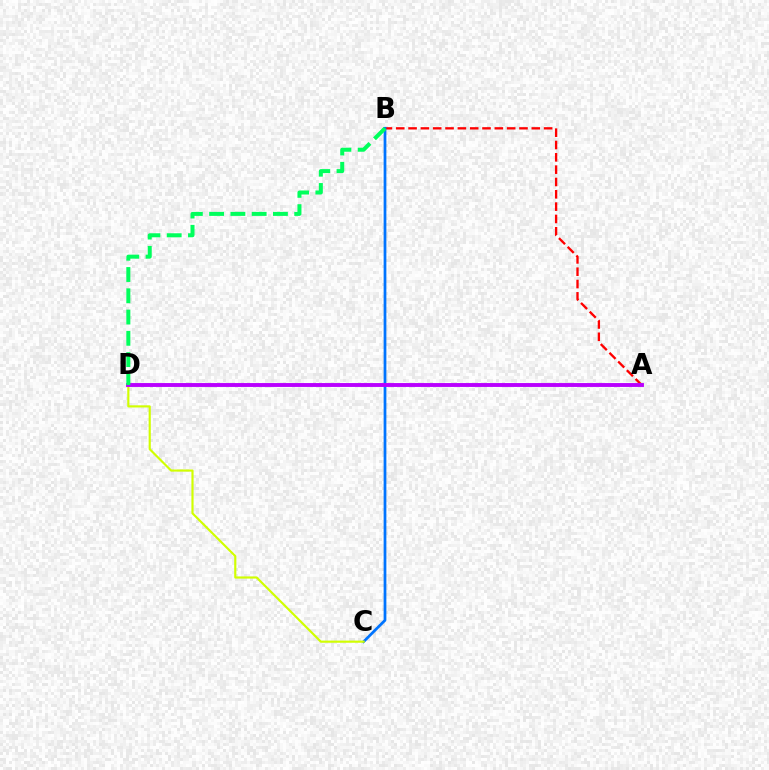{('A', 'B'): [{'color': '#ff0000', 'line_style': 'dashed', 'thickness': 1.67}], ('B', 'C'): [{'color': '#0074ff', 'line_style': 'solid', 'thickness': 1.98}], ('C', 'D'): [{'color': '#d1ff00', 'line_style': 'solid', 'thickness': 1.56}], ('A', 'D'): [{'color': '#b900ff', 'line_style': 'solid', 'thickness': 2.79}], ('B', 'D'): [{'color': '#00ff5c', 'line_style': 'dashed', 'thickness': 2.89}]}